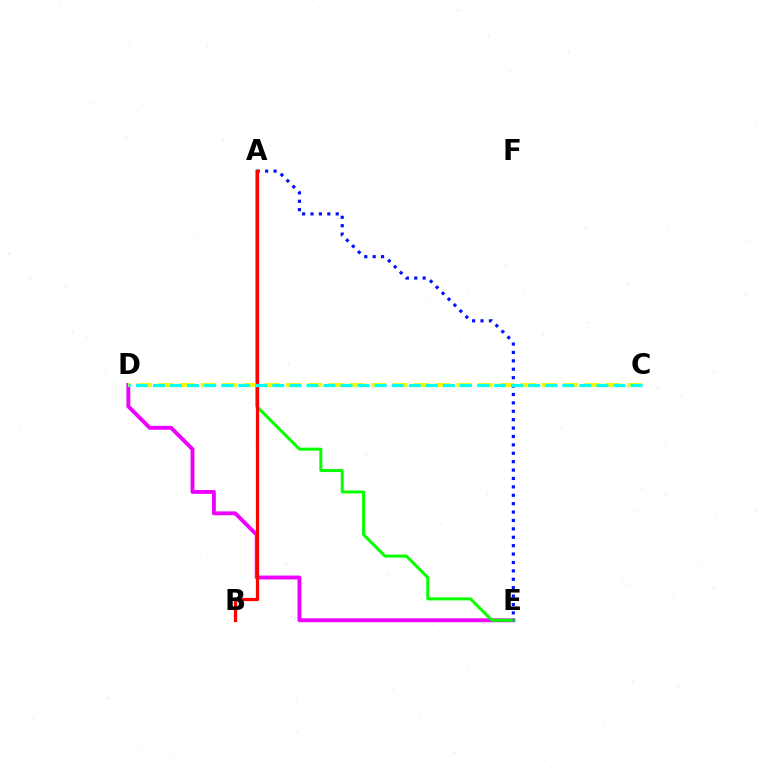{('D', 'E'): [{'color': '#ee00ff', 'line_style': 'solid', 'thickness': 2.8}], ('A', 'E'): [{'color': '#08ff00', 'line_style': 'solid', 'thickness': 2.16}, {'color': '#0010ff', 'line_style': 'dotted', 'thickness': 2.28}], ('C', 'D'): [{'color': '#fcf500', 'line_style': 'dashed', 'thickness': 2.9}, {'color': '#00fff6', 'line_style': 'dashed', 'thickness': 2.32}], ('A', 'B'): [{'color': '#ff0000', 'line_style': 'solid', 'thickness': 2.33}]}